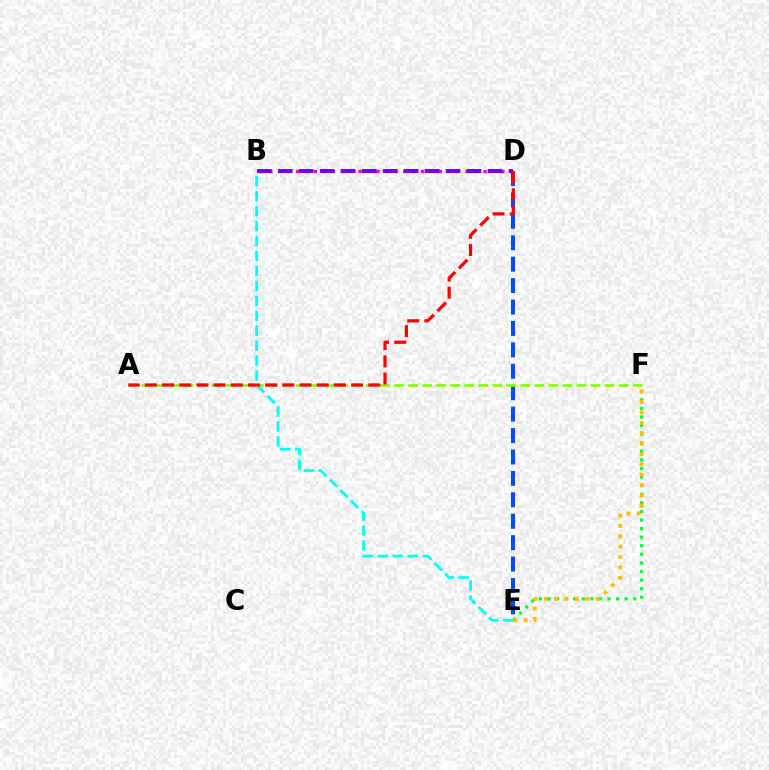{('B', 'E'): [{'color': '#00fff6', 'line_style': 'dashed', 'thickness': 2.03}], ('D', 'E'): [{'color': '#004bff', 'line_style': 'dashed', 'thickness': 2.91}], ('B', 'D'): [{'color': '#ff00cf', 'line_style': 'dotted', 'thickness': 2.43}, {'color': '#7200ff', 'line_style': 'dashed', 'thickness': 2.85}], ('E', 'F'): [{'color': '#00ff39', 'line_style': 'dotted', 'thickness': 2.33}, {'color': '#ffbd00', 'line_style': 'dotted', 'thickness': 2.82}], ('A', 'F'): [{'color': '#84ff00', 'line_style': 'dashed', 'thickness': 1.91}], ('A', 'D'): [{'color': '#ff0000', 'line_style': 'dashed', 'thickness': 2.33}]}